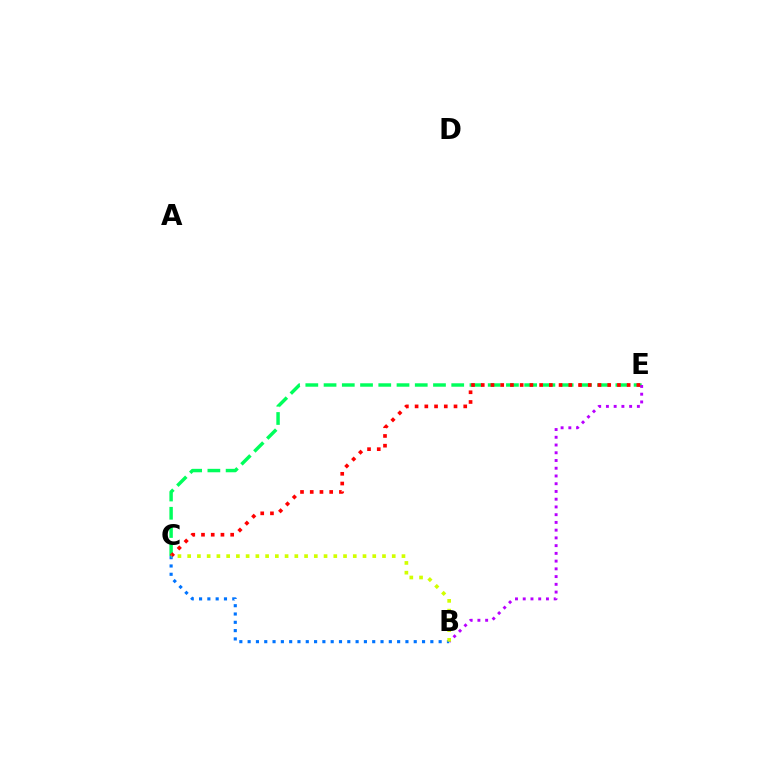{('C', 'E'): [{'color': '#00ff5c', 'line_style': 'dashed', 'thickness': 2.48}, {'color': '#ff0000', 'line_style': 'dotted', 'thickness': 2.64}], ('B', 'E'): [{'color': '#b900ff', 'line_style': 'dotted', 'thickness': 2.1}], ('B', 'C'): [{'color': '#0074ff', 'line_style': 'dotted', 'thickness': 2.26}, {'color': '#d1ff00', 'line_style': 'dotted', 'thickness': 2.65}]}